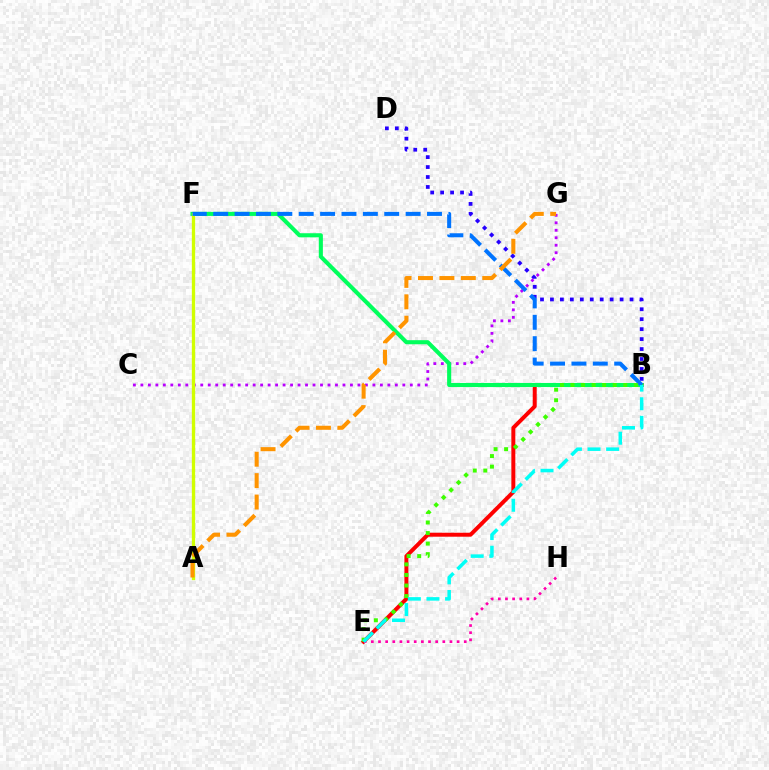{('B', 'E'): [{'color': '#ff0000', 'line_style': 'solid', 'thickness': 2.86}, {'color': '#3dff00', 'line_style': 'dotted', 'thickness': 2.87}, {'color': '#00fff6', 'line_style': 'dashed', 'thickness': 2.53}], ('B', 'D'): [{'color': '#2500ff', 'line_style': 'dotted', 'thickness': 2.7}], ('E', 'H'): [{'color': '#ff00ac', 'line_style': 'dotted', 'thickness': 1.94}], ('C', 'G'): [{'color': '#b900ff', 'line_style': 'dotted', 'thickness': 2.03}], ('B', 'F'): [{'color': '#00ff5c', 'line_style': 'solid', 'thickness': 2.94}, {'color': '#0074ff', 'line_style': 'dashed', 'thickness': 2.9}], ('A', 'F'): [{'color': '#d1ff00', 'line_style': 'solid', 'thickness': 2.39}], ('A', 'G'): [{'color': '#ff9400', 'line_style': 'dashed', 'thickness': 2.91}]}